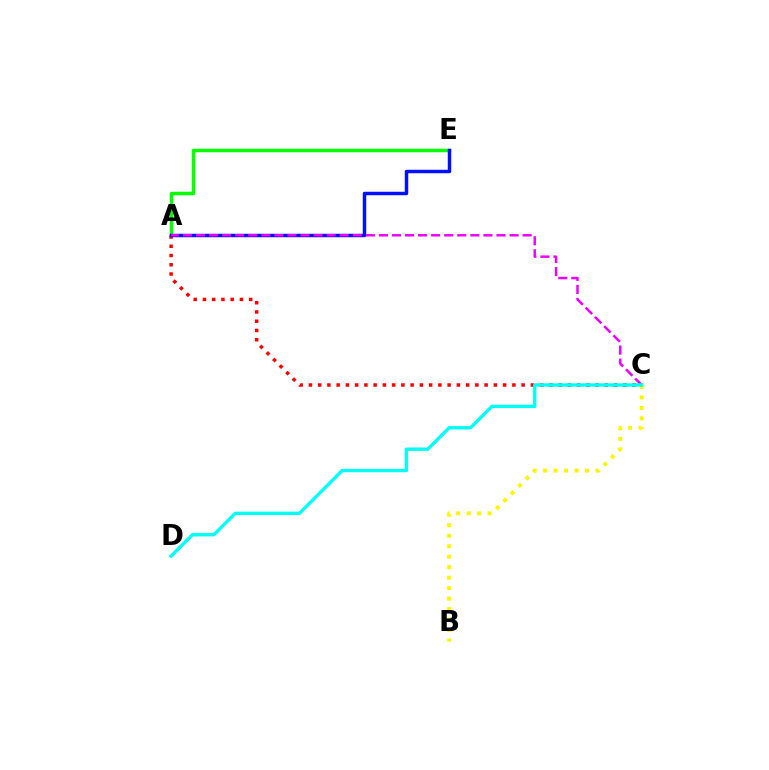{('A', 'E'): [{'color': '#08ff00', 'line_style': 'solid', 'thickness': 2.49}, {'color': '#0010ff', 'line_style': 'solid', 'thickness': 2.49}], ('A', 'C'): [{'color': '#ff0000', 'line_style': 'dotted', 'thickness': 2.51}, {'color': '#ee00ff', 'line_style': 'dashed', 'thickness': 1.77}], ('B', 'C'): [{'color': '#fcf500', 'line_style': 'dotted', 'thickness': 2.85}], ('C', 'D'): [{'color': '#00fff6', 'line_style': 'solid', 'thickness': 2.41}]}